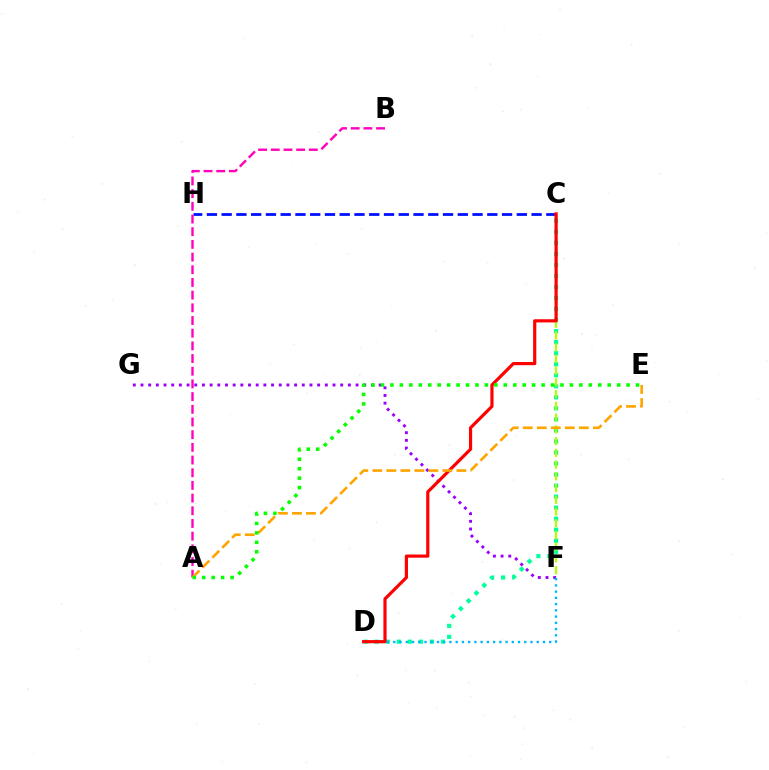{('F', 'G'): [{'color': '#9b00ff', 'line_style': 'dotted', 'thickness': 2.09}], ('C', 'D'): [{'color': '#00ff9d', 'line_style': 'dotted', 'thickness': 3.0}, {'color': '#ff0000', 'line_style': 'solid', 'thickness': 2.29}], ('C', 'H'): [{'color': '#0010ff', 'line_style': 'dashed', 'thickness': 2.0}], ('A', 'B'): [{'color': '#ff00bd', 'line_style': 'dashed', 'thickness': 1.72}], ('C', 'F'): [{'color': '#b3ff00', 'line_style': 'dashed', 'thickness': 1.59}], ('D', 'F'): [{'color': '#00b5ff', 'line_style': 'dotted', 'thickness': 1.69}], ('A', 'E'): [{'color': '#ffa500', 'line_style': 'dashed', 'thickness': 1.9}, {'color': '#08ff00', 'line_style': 'dotted', 'thickness': 2.57}]}